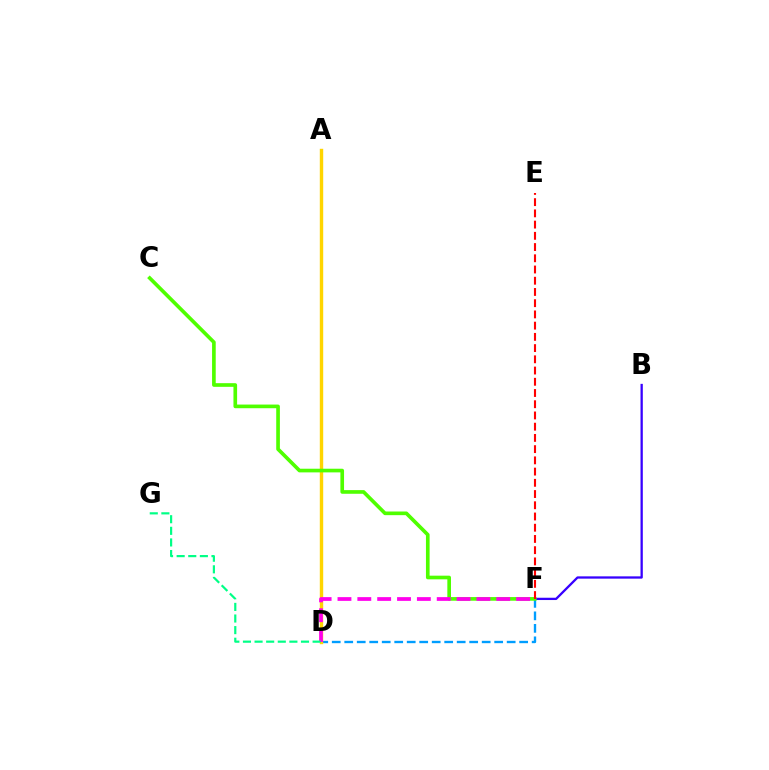{('D', 'F'): [{'color': '#009eff', 'line_style': 'dashed', 'thickness': 1.7}, {'color': '#ff00ed', 'line_style': 'dashed', 'thickness': 2.7}], ('A', 'D'): [{'color': '#ffd500', 'line_style': 'solid', 'thickness': 2.45}], ('B', 'F'): [{'color': '#3700ff', 'line_style': 'solid', 'thickness': 1.65}], ('C', 'F'): [{'color': '#4fff00', 'line_style': 'solid', 'thickness': 2.63}], ('D', 'G'): [{'color': '#00ff86', 'line_style': 'dashed', 'thickness': 1.58}], ('E', 'F'): [{'color': '#ff0000', 'line_style': 'dashed', 'thickness': 1.53}]}